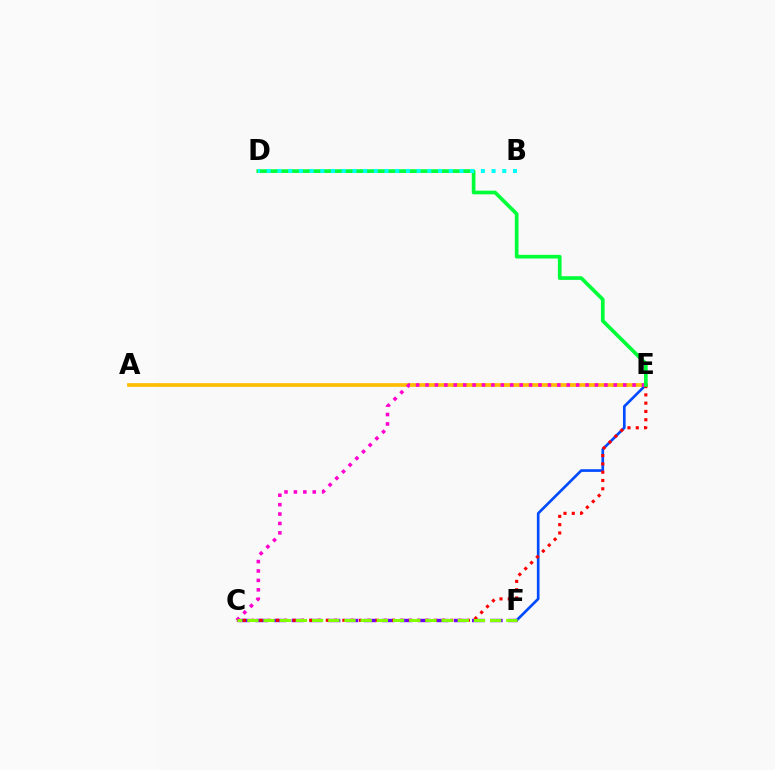{('A', 'E'): [{'color': '#ffbd00', 'line_style': 'solid', 'thickness': 2.67}], ('E', 'F'): [{'color': '#004bff', 'line_style': 'solid', 'thickness': 1.92}], ('C', 'F'): [{'color': '#7200ff', 'line_style': 'dashed', 'thickness': 2.45}, {'color': '#84ff00', 'line_style': 'dashed', 'thickness': 2.2}], ('C', 'E'): [{'color': '#ff0000', 'line_style': 'dotted', 'thickness': 2.25}, {'color': '#ff00cf', 'line_style': 'dotted', 'thickness': 2.56}], ('D', 'E'): [{'color': '#00ff39', 'line_style': 'solid', 'thickness': 2.65}], ('B', 'D'): [{'color': '#00fff6', 'line_style': 'dotted', 'thickness': 2.91}]}